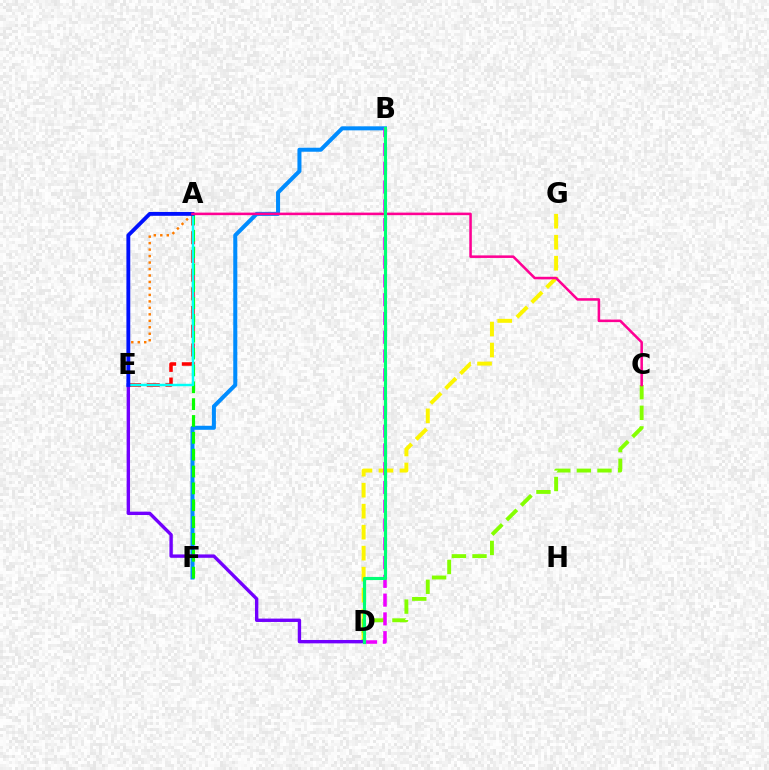{('B', 'F'): [{'color': '#008cff', 'line_style': 'solid', 'thickness': 2.9}], ('D', 'G'): [{'color': '#fcf500', 'line_style': 'dashed', 'thickness': 2.85}], ('A', 'E'): [{'color': '#ff0000', 'line_style': 'dashed', 'thickness': 2.54}, {'color': '#ff7c00', 'line_style': 'dotted', 'thickness': 1.76}, {'color': '#00fff6', 'line_style': 'solid', 'thickness': 1.75}, {'color': '#0010ff', 'line_style': 'solid', 'thickness': 2.76}], ('A', 'F'): [{'color': '#08ff00', 'line_style': 'dashed', 'thickness': 2.29}], ('C', 'D'): [{'color': '#84ff00', 'line_style': 'dashed', 'thickness': 2.8}], ('D', 'E'): [{'color': '#7200ff', 'line_style': 'solid', 'thickness': 2.43}], ('B', 'D'): [{'color': '#ee00ff', 'line_style': 'dashed', 'thickness': 2.55}, {'color': '#00ff74', 'line_style': 'solid', 'thickness': 2.27}], ('A', 'C'): [{'color': '#ff0094', 'line_style': 'solid', 'thickness': 1.84}]}